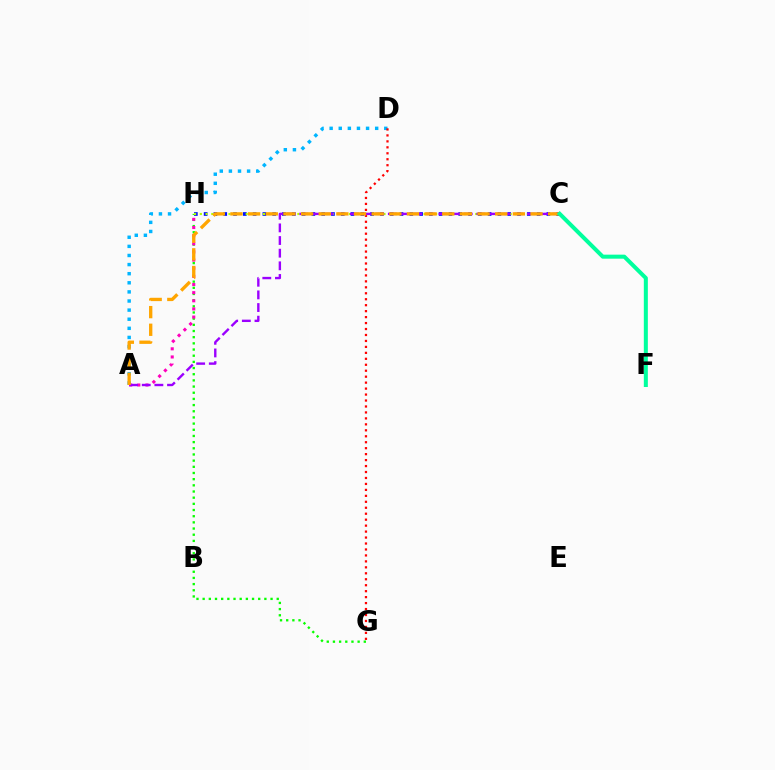{('C', 'H'): [{'color': '#0010ff', 'line_style': 'dotted', 'thickness': 2.66}, {'color': '#b3ff00', 'line_style': 'dotted', 'thickness': 1.56}], ('G', 'H'): [{'color': '#08ff00', 'line_style': 'dotted', 'thickness': 1.68}], ('A', 'H'): [{'color': '#ff00bd', 'line_style': 'dotted', 'thickness': 2.21}], ('A', 'D'): [{'color': '#00b5ff', 'line_style': 'dotted', 'thickness': 2.47}], ('D', 'G'): [{'color': '#ff0000', 'line_style': 'dotted', 'thickness': 1.62}], ('A', 'C'): [{'color': '#9b00ff', 'line_style': 'dashed', 'thickness': 1.72}, {'color': '#ffa500', 'line_style': 'dashed', 'thickness': 2.4}], ('C', 'F'): [{'color': '#00ff9d', 'line_style': 'solid', 'thickness': 2.89}]}